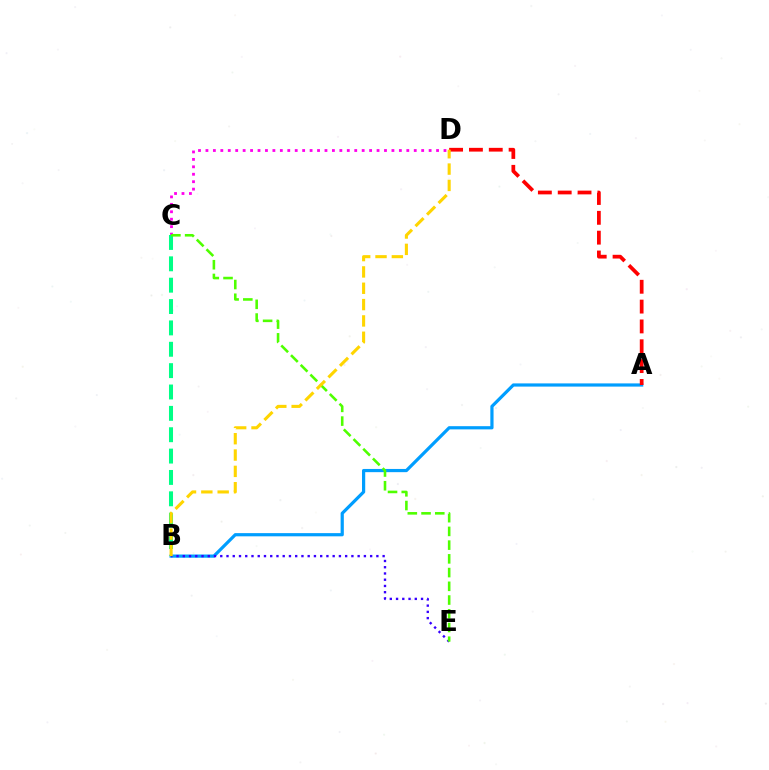{('C', 'D'): [{'color': '#ff00ed', 'line_style': 'dotted', 'thickness': 2.02}], ('A', 'B'): [{'color': '#009eff', 'line_style': 'solid', 'thickness': 2.31}], ('B', 'E'): [{'color': '#3700ff', 'line_style': 'dotted', 'thickness': 1.7}], ('B', 'C'): [{'color': '#00ff86', 'line_style': 'dashed', 'thickness': 2.9}], ('C', 'E'): [{'color': '#4fff00', 'line_style': 'dashed', 'thickness': 1.86}], ('A', 'D'): [{'color': '#ff0000', 'line_style': 'dashed', 'thickness': 2.69}], ('B', 'D'): [{'color': '#ffd500', 'line_style': 'dashed', 'thickness': 2.22}]}